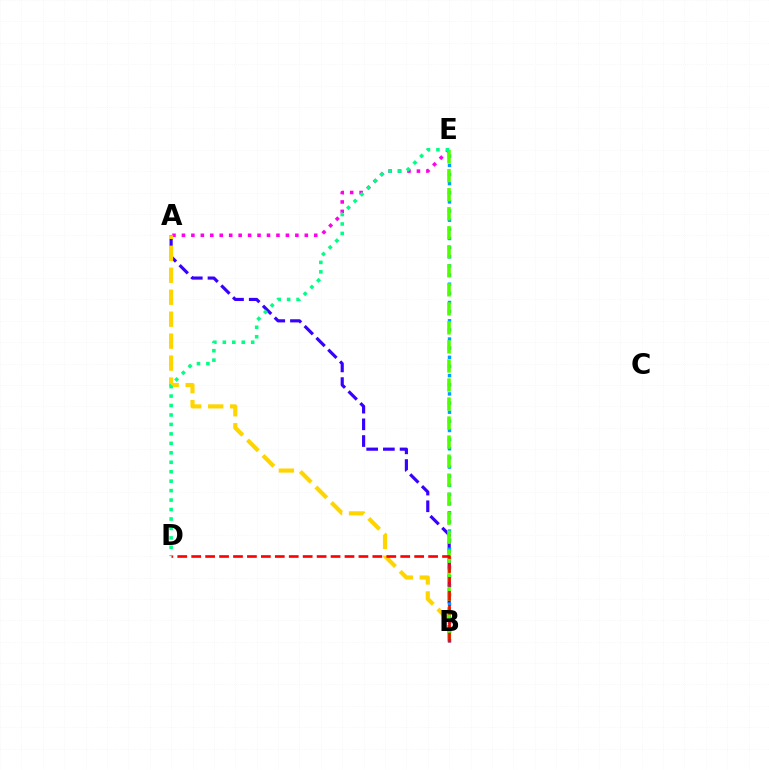{('A', 'B'): [{'color': '#3700ff', 'line_style': 'dashed', 'thickness': 2.27}, {'color': '#ffd500', 'line_style': 'dashed', 'thickness': 2.98}], ('A', 'E'): [{'color': '#ff00ed', 'line_style': 'dotted', 'thickness': 2.57}], ('B', 'E'): [{'color': '#009eff', 'line_style': 'dotted', 'thickness': 2.48}, {'color': '#4fff00', 'line_style': 'dashed', 'thickness': 2.59}], ('B', 'D'): [{'color': '#ff0000', 'line_style': 'dashed', 'thickness': 1.89}], ('D', 'E'): [{'color': '#00ff86', 'line_style': 'dotted', 'thickness': 2.57}]}